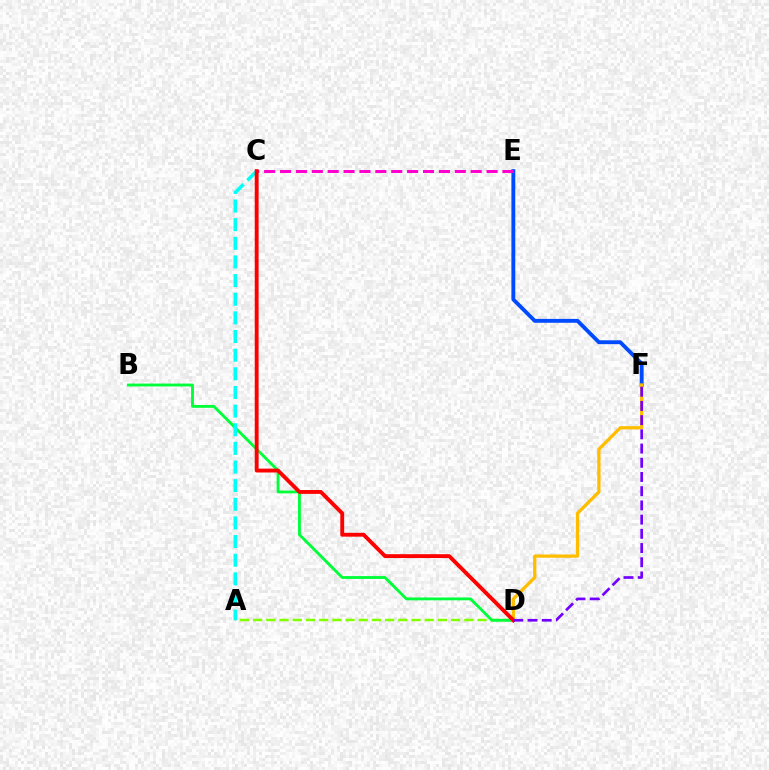{('A', 'D'): [{'color': '#84ff00', 'line_style': 'dashed', 'thickness': 1.79}], ('E', 'F'): [{'color': '#004bff', 'line_style': 'solid', 'thickness': 2.79}], ('B', 'D'): [{'color': '#00ff39', 'line_style': 'solid', 'thickness': 2.05}], ('A', 'C'): [{'color': '#00fff6', 'line_style': 'dashed', 'thickness': 2.53}], ('C', 'E'): [{'color': '#ff00cf', 'line_style': 'dashed', 'thickness': 2.16}], ('D', 'F'): [{'color': '#ffbd00', 'line_style': 'solid', 'thickness': 2.34}, {'color': '#7200ff', 'line_style': 'dashed', 'thickness': 1.93}], ('C', 'D'): [{'color': '#ff0000', 'line_style': 'solid', 'thickness': 2.79}]}